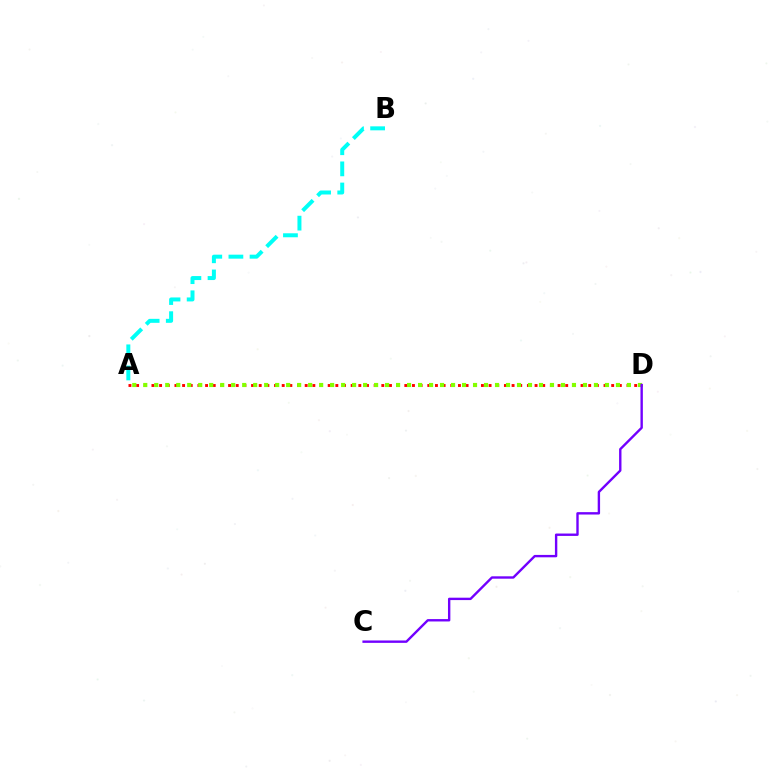{('A', 'D'): [{'color': '#ff0000', 'line_style': 'dotted', 'thickness': 2.08}, {'color': '#84ff00', 'line_style': 'dotted', 'thickness': 2.99}], ('A', 'B'): [{'color': '#00fff6', 'line_style': 'dashed', 'thickness': 2.87}], ('C', 'D'): [{'color': '#7200ff', 'line_style': 'solid', 'thickness': 1.72}]}